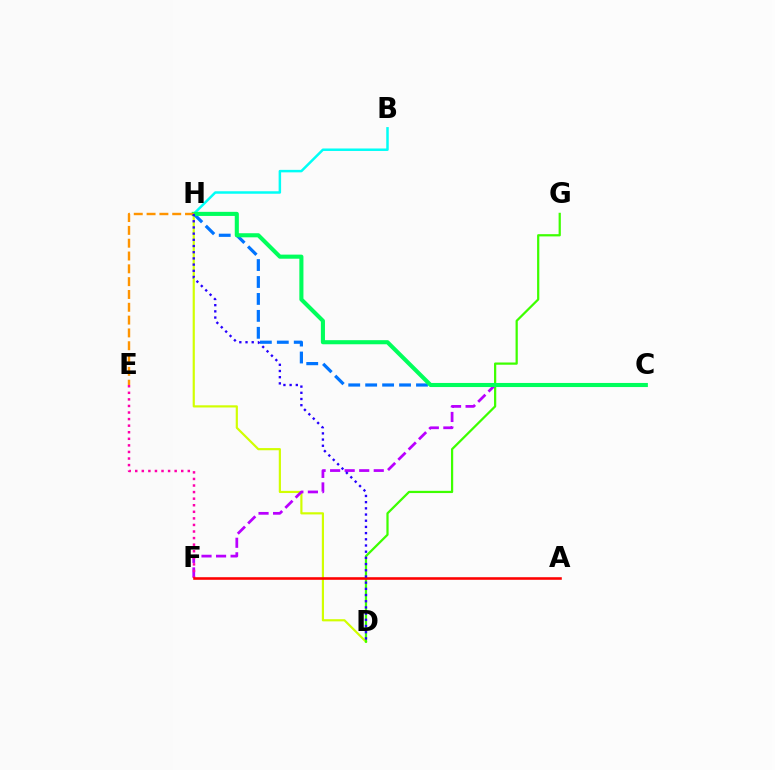{('D', 'H'): [{'color': '#d1ff00', 'line_style': 'solid', 'thickness': 1.57}, {'color': '#2500ff', 'line_style': 'dotted', 'thickness': 1.68}], ('D', 'G'): [{'color': '#3dff00', 'line_style': 'solid', 'thickness': 1.61}], ('C', 'F'): [{'color': '#b900ff', 'line_style': 'dashed', 'thickness': 1.98}], ('E', 'F'): [{'color': '#ff00ac', 'line_style': 'dotted', 'thickness': 1.79}], ('B', 'H'): [{'color': '#00fff6', 'line_style': 'solid', 'thickness': 1.79}], ('C', 'H'): [{'color': '#0074ff', 'line_style': 'dashed', 'thickness': 2.3}, {'color': '#00ff5c', 'line_style': 'solid', 'thickness': 2.95}], ('E', 'H'): [{'color': '#ff9400', 'line_style': 'dashed', 'thickness': 1.74}], ('A', 'F'): [{'color': '#ff0000', 'line_style': 'solid', 'thickness': 1.86}]}